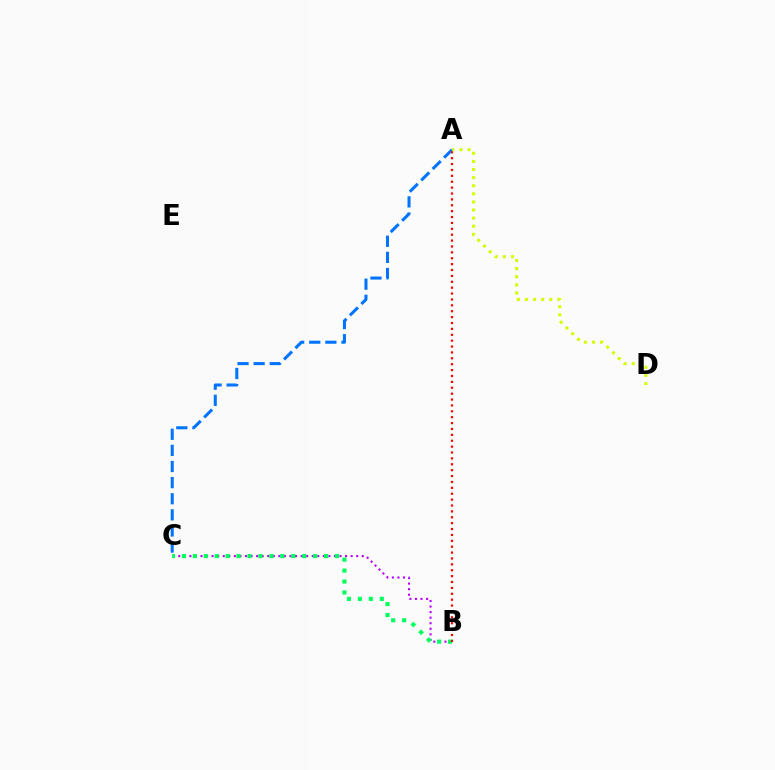{('B', 'C'): [{'color': '#b900ff', 'line_style': 'dotted', 'thickness': 1.51}, {'color': '#00ff5c', 'line_style': 'dotted', 'thickness': 2.97}], ('A', 'C'): [{'color': '#0074ff', 'line_style': 'dashed', 'thickness': 2.19}], ('A', 'B'): [{'color': '#ff0000', 'line_style': 'dotted', 'thickness': 1.6}], ('A', 'D'): [{'color': '#d1ff00', 'line_style': 'dotted', 'thickness': 2.2}]}